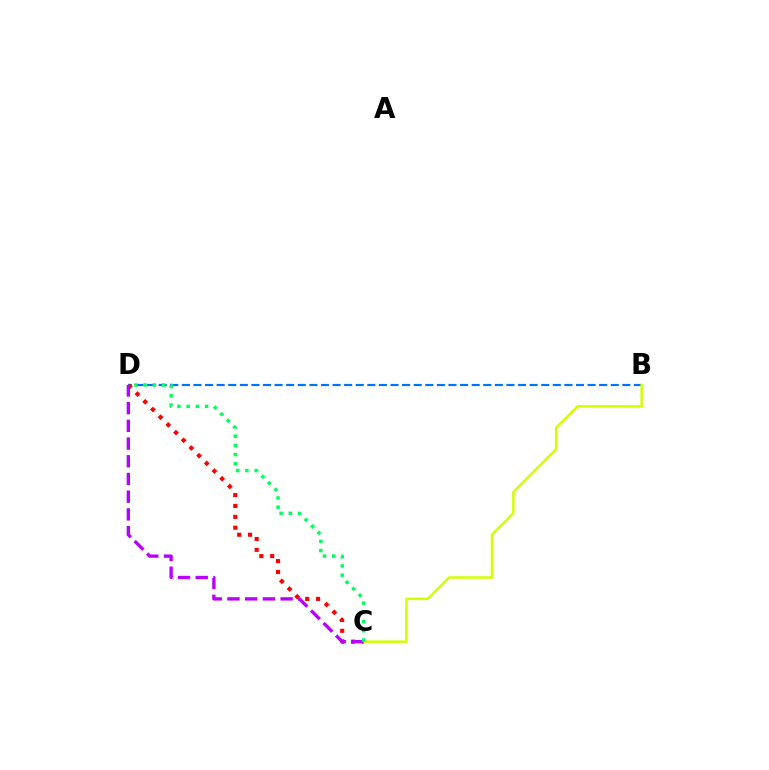{('B', 'D'): [{'color': '#0074ff', 'line_style': 'dashed', 'thickness': 1.57}], ('C', 'D'): [{'color': '#ff0000', 'line_style': 'dotted', 'thickness': 2.96}, {'color': '#b900ff', 'line_style': 'dashed', 'thickness': 2.41}, {'color': '#00ff5c', 'line_style': 'dotted', 'thickness': 2.5}], ('B', 'C'): [{'color': '#d1ff00', 'line_style': 'solid', 'thickness': 1.8}]}